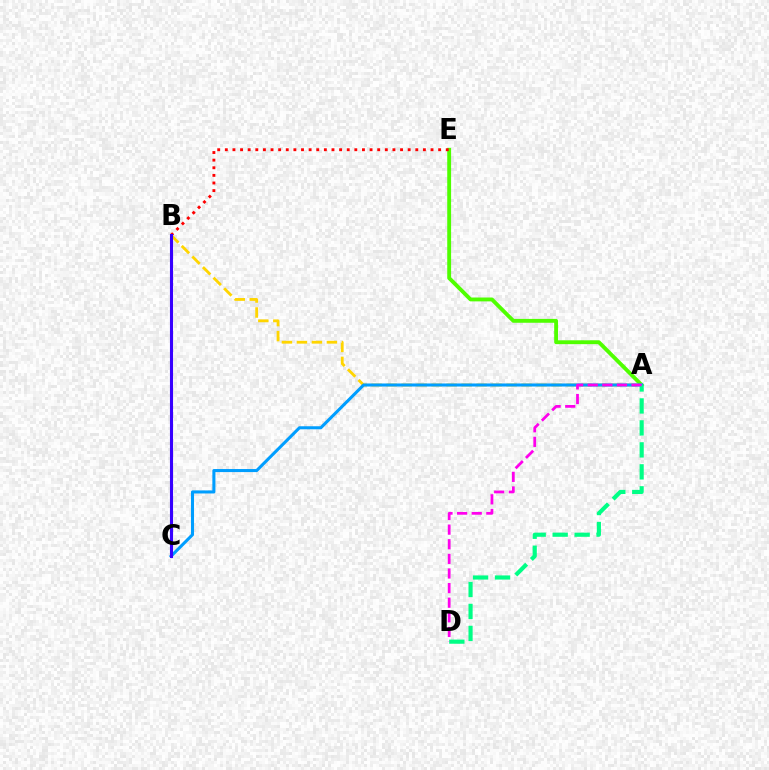{('A', 'E'): [{'color': '#4fff00', 'line_style': 'solid', 'thickness': 2.78}], ('A', 'B'): [{'color': '#ffd500', 'line_style': 'dashed', 'thickness': 2.04}], ('A', 'C'): [{'color': '#009eff', 'line_style': 'solid', 'thickness': 2.2}], ('B', 'E'): [{'color': '#ff0000', 'line_style': 'dotted', 'thickness': 2.07}], ('B', 'C'): [{'color': '#3700ff', 'line_style': 'solid', 'thickness': 2.22}], ('A', 'D'): [{'color': '#00ff86', 'line_style': 'dashed', 'thickness': 2.98}, {'color': '#ff00ed', 'line_style': 'dashed', 'thickness': 1.99}]}